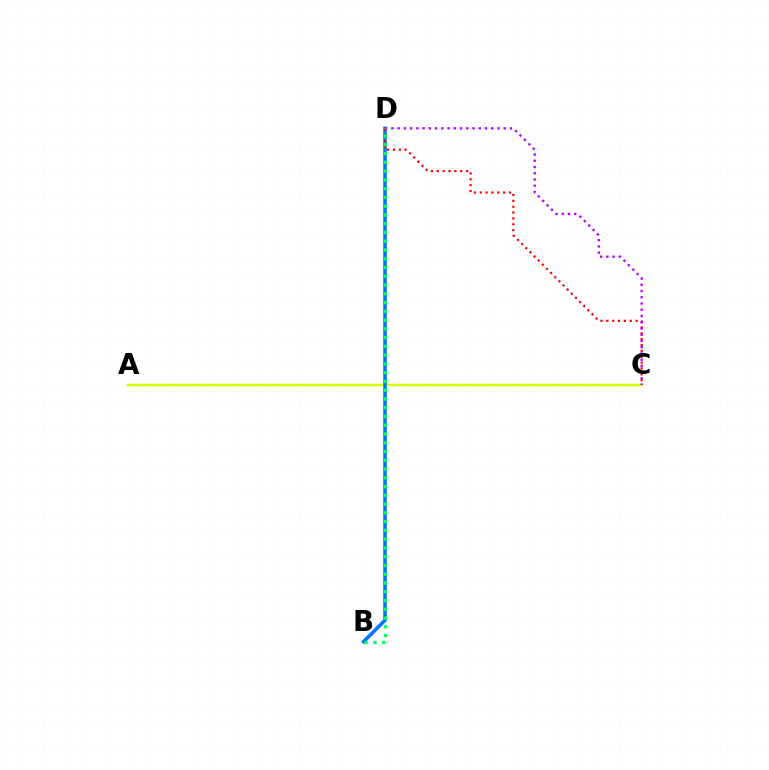{('A', 'C'): [{'color': '#d1ff00', 'line_style': 'solid', 'thickness': 1.8}], ('B', 'D'): [{'color': '#0074ff', 'line_style': 'solid', 'thickness': 2.56}, {'color': '#00ff5c', 'line_style': 'dotted', 'thickness': 2.38}], ('C', 'D'): [{'color': '#ff0000', 'line_style': 'dotted', 'thickness': 1.59}, {'color': '#b900ff', 'line_style': 'dotted', 'thickness': 1.7}]}